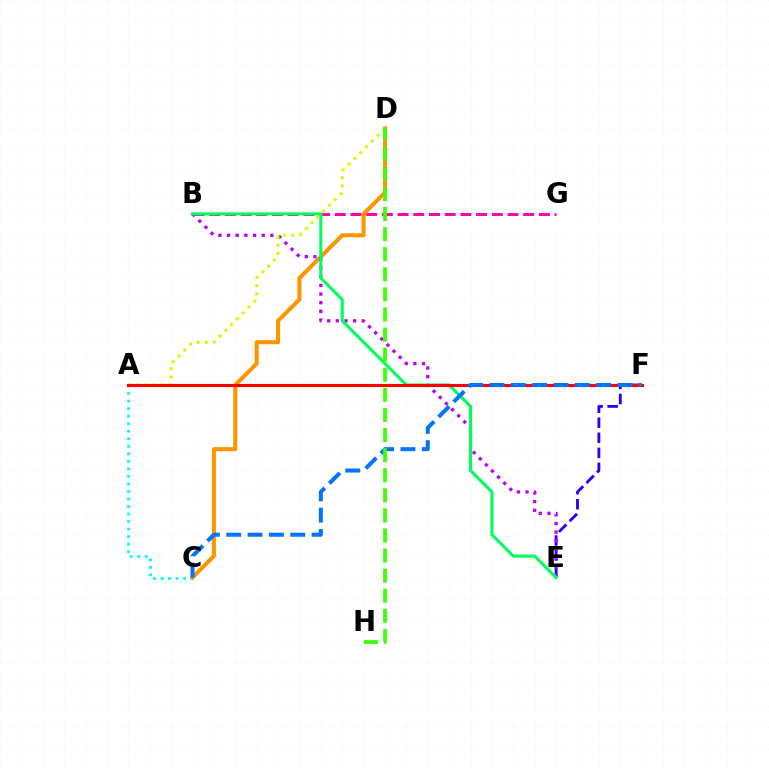{('E', 'F'): [{'color': '#2500ff', 'line_style': 'dashed', 'thickness': 2.05}], ('B', 'G'): [{'color': '#ff00ac', 'line_style': 'dashed', 'thickness': 2.13}], ('A', 'C'): [{'color': '#00fff6', 'line_style': 'dotted', 'thickness': 2.05}], ('C', 'D'): [{'color': '#ff9400', 'line_style': 'solid', 'thickness': 2.91}], ('B', 'E'): [{'color': '#b900ff', 'line_style': 'dotted', 'thickness': 2.35}, {'color': '#00ff5c', 'line_style': 'solid', 'thickness': 2.22}], ('A', 'D'): [{'color': '#d1ff00', 'line_style': 'dotted', 'thickness': 2.23}], ('A', 'F'): [{'color': '#ff0000', 'line_style': 'solid', 'thickness': 2.24}], ('C', 'F'): [{'color': '#0074ff', 'line_style': 'dashed', 'thickness': 2.9}], ('D', 'H'): [{'color': '#3dff00', 'line_style': 'dashed', 'thickness': 2.73}]}